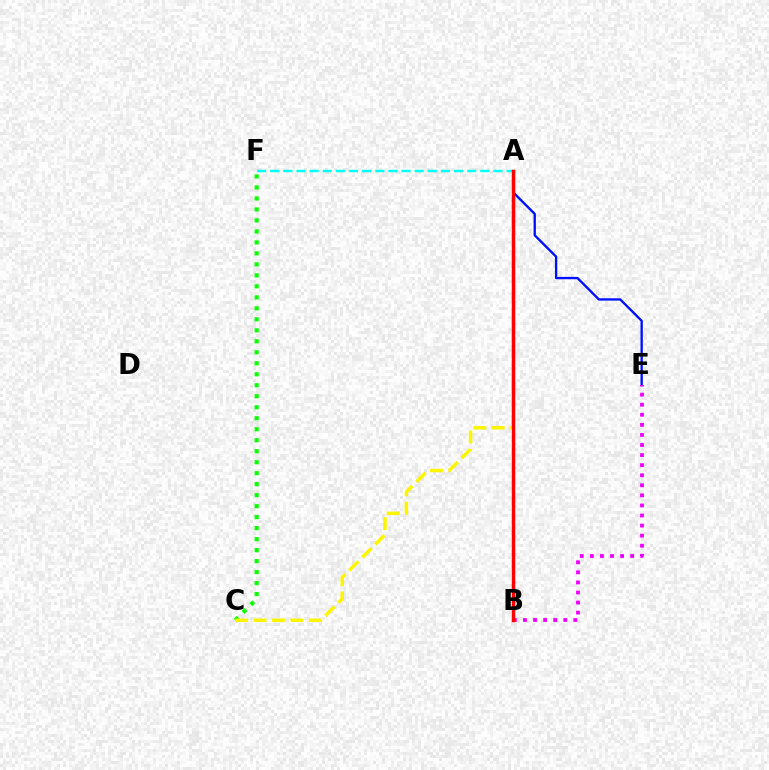{('C', 'F'): [{'color': '#08ff00', 'line_style': 'dotted', 'thickness': 2.99}], ('A', 'E'): [{'color': '#0010ff', 'line_style': 'solid', 'thickness': 1.69}], ('A', 'C'): [{'color': '#fcf500', 'line_style': 'dashed', 'thickness': 2.5}], ('A', 'F'): [{'color': '#00fff6', 'line_style': 'dashed', 'thickness': 1.78}], ('B', 'E'): [{'color': '#ee00ff', 'line_style': 'dotted', 'thickness': 2.74}], ('A', 'B'): [{'color': '#ff0000', 'line_style': 'solid', 'thickness': 2.48}]}